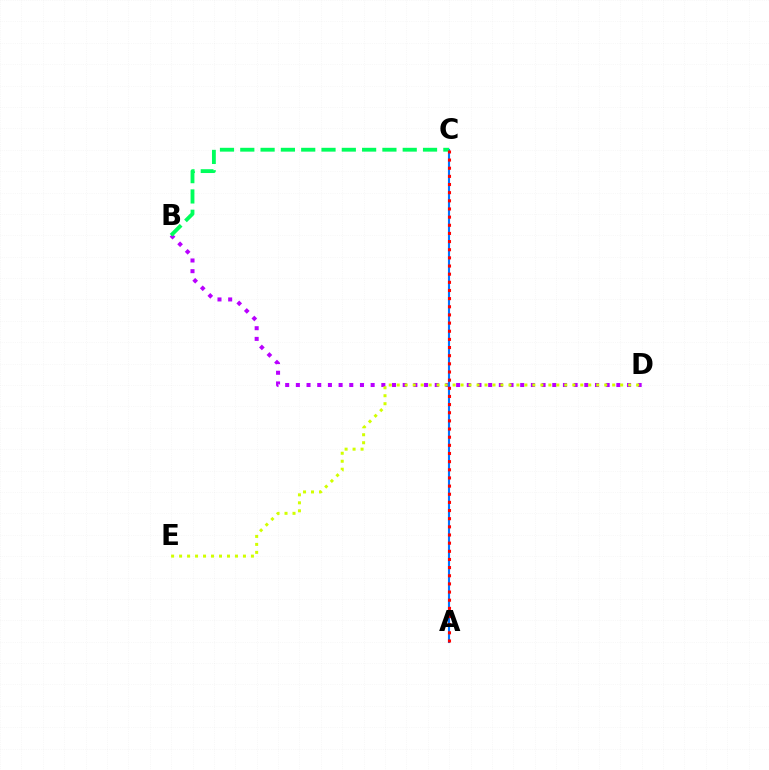{('B', 'D'): [{'color': '#b900ff', 'line_style': 'dotted', 'thickness': 2.9}], ('A', 'C'): [{'color': '#0074ff', 'line_style': 'solid', 'thickness': 1.52}, {'color': '#ff0000', 'line_style': 'dotted', 'thickness': 2.21}], ('B', 'C'): [{'color': '#00ff5c', 'line_style': 'dashed', 'thickness': 2.76}], ('D', 'E'): [{'color': '#d1ff00', 'line_style': 'dotted', 'thickness': 2.17}]}